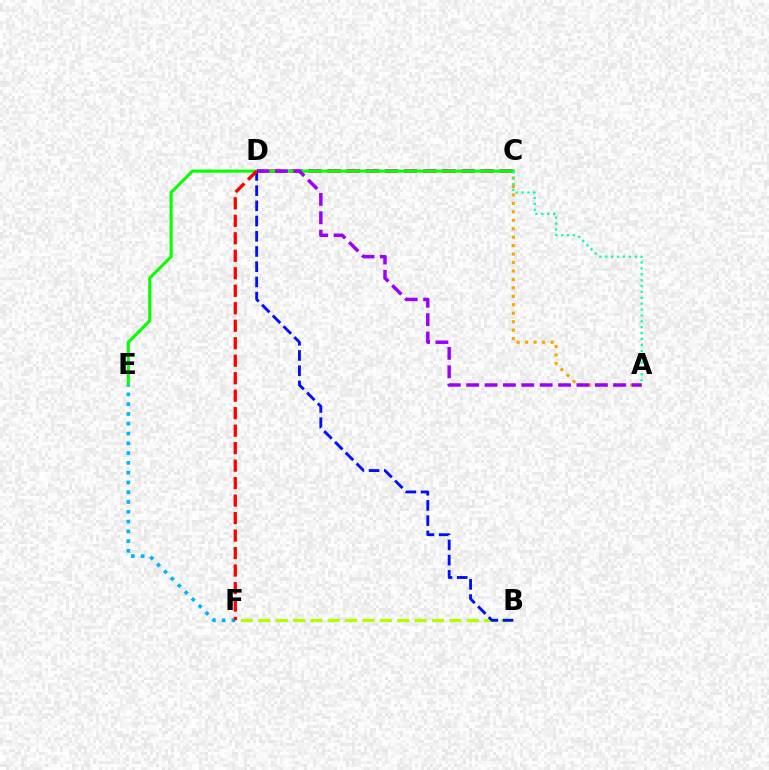{('C', 'D'): [{'color': '#ff00bd', 'line_style': 'dashed', 'thickness': 2.6}], ('A', 'C'): [{'color': '#ffa500', 'line_style': 'dotted', 'thickness': 2.3}, {'color': '#00ff9d', 'line_style': 'dotted', 'thickness': 1.6}], ('C', 'E'): [{'color': '#08ff00', 'line_style': 'solid', 'thickness': 2.22}], ('B', 'F'): [{'color': '#b3ff00', 'line_style': 'dashed', 'thickness': 2.36}], ('A', 'D'): [{'color': '#9b00ff', 'line_style': 'dashed', 'thickness': 2.5}], ('B', 'D'): [{'color': '#0010ff', 'line_style': 'dashed', 'thickness': 2.07}], ('E', 'F'): [{'color': '#00b5ff', 'line_style': 'dotted', 'thickness': 2.66}], ('D', 'F'): [{'color': '#ff0000', 'line_style': 'dashed', 'thickness': 2.38}]}